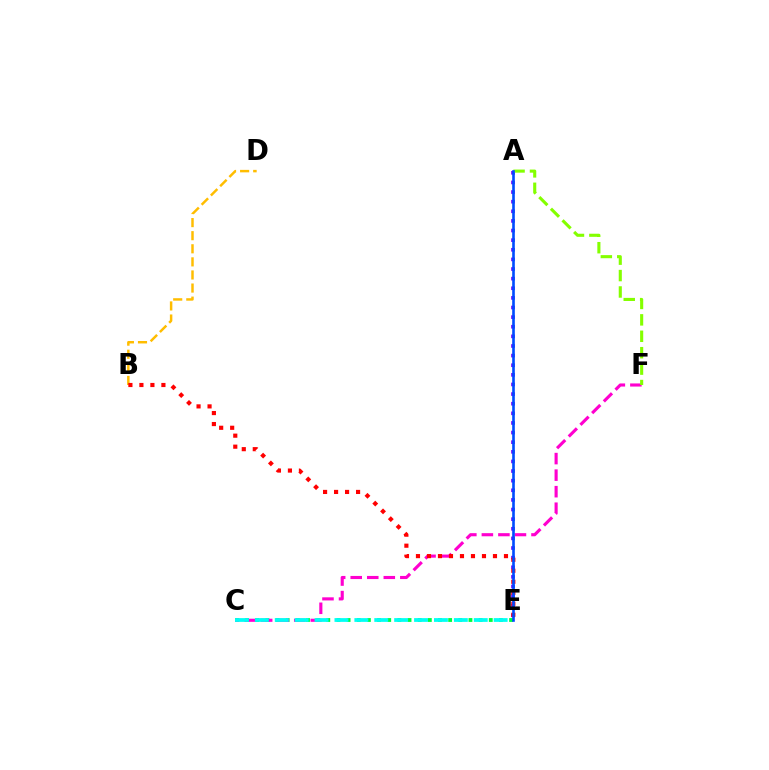{('C', 'E'): [{'color': '#00ff39', 'line_style': 'dotted', 'thickness': 2.76}, {'color': '#00fff6', 'line_style': 'dashed', 'thickness': 2.7}], ('A', 'E'): [{'color': '#7200ff', 'line_style': 'dotted', 'thickness': 2.61}, {'color': '#004bff', 'line_style': 'solid', 'thickness': 1.89}], ('C', 'F'): [{'color': '#ff00cf', 'line_style': 'dashed', 'thickness': 2.25}], ('B', 'D'): [{'color': '#ffbd00', 'line_style': 'dashed', 'thickness': 1.78}], ('A', 'F'): [{'color': '#84ff00', 'line_style': 'dashed', 'thickness': 2.23}], ('B', 'E'): [{'color': '#ff0000', 'line_style': 'dotted', 'thickness': 2.99}]}